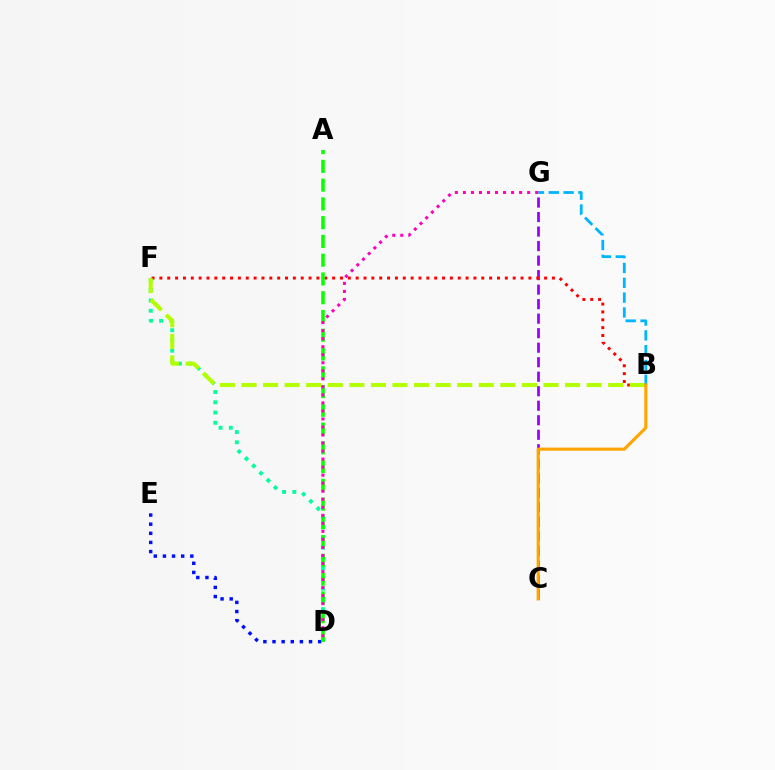{('D', 'E'): [{'color': '#0010ff', 'line_style': 'dotted', 'thickness': 2.48}], ('C', 'G'): [{'color': '#9b00ff', 'line_style': 'dashed', 'thickness': 1.97}], ('D', 'F'): [{'color': '#00ff9d', 'line_style': 'dotted', 'thickness': 2.79}], ('B', 'F'): [{'color': '#ff0000', 'line_style': 'dotted', 'thickness': 2.13}, {'color': '#b3ff00', 'line_style': 'dashed', 'thickness': 2.93}], ('B', 'G'): [{'color': '#00b5ff', 'line_style': 'dashed', 'thickness': 2.01}], ('A', 'D'): [{'color': '#08ff00', 'line_style': 'dashed', 'thickness': 2.55}], ('B', 'C'): [{'color': '#ffa500', 'line_style': 'solid', 'thickness': 2.25}], ('D', 'G'): [{'color': '#ff00bd', 'line_style': 'dotted', 'thickness': 2.18}]}